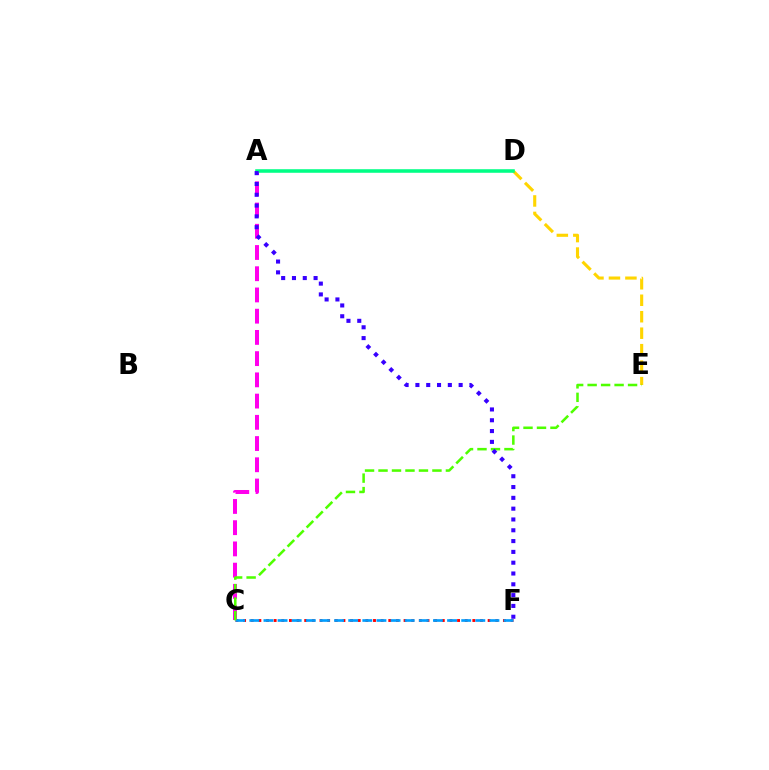{('C', 'F'): [{'color': '#ff0000', 'line_style': 'dotted', 'thickness': 2.08}, {'color': '#009eff', 'line_style': 'dashed', 'thickness': 1.92}], ('A', 'C'): [{'color': '#ff00ed', 'line_style': 'dashed', 'thickness': 2.88}], ('D', 'E'): [{'color': '#ffd500', 'line_style': 'dashed', 'thickness': 2.24}], ('C', 'E'): [{'color': '#4fff00', 'line_style': 'dashed', 'thickness': 1.83}], ('A', 'D'): [{'color': '#00ff86', 'line_style': 'solid', 'thickness': 2.56}], ('A', 'F'): [{'color': '#3700ff', 'line_style': 'dotted', 'thickness': 2.94}]}